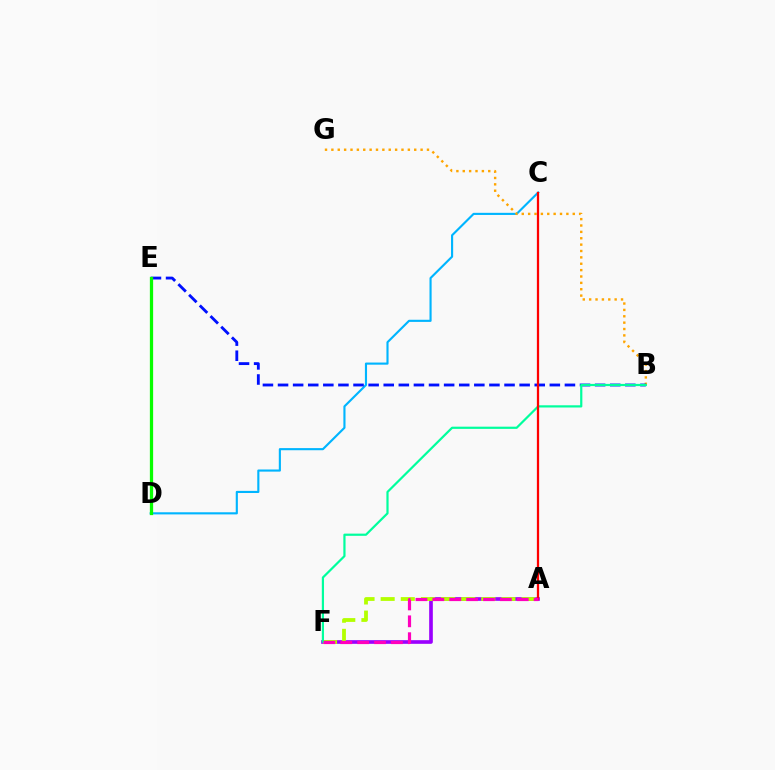{('C', 'D'): [{'color': '#00b5ff', 'line_style': 'solid', 'thickness': 1.53}], ('B', 'G'): [{'color': '#ffa500', 'line_style': 'dotted', 'thickness': 1.73}], ('A', 'F'): [{'color': '#9b00ff', 'line_style': 'solid', 'thickness': 2.63}, {'color': '#b3ff00', 'line_style': 'dashed', 'thickness': 2.73}, {'color': '#ff00bd', 'line_style': 'dashed', 'thickness': 2.29}], ('B', 'E'): [{'color': '#0010ff', 'line_style': 'dashed', 'thickness': 2.05}], ('B', 'F'): [{'color': '#00ff9d', 'line_style': 'solid', 'thickness': 1.59}], ('A', 'C'): [{'color': '#ff0000', 'line_style': 'solid', 'thickness': 1.63}], ('D', 'E'): [{'color': '#08ff00', 'line_style': 'solid', 'thickness': 2.34}]}